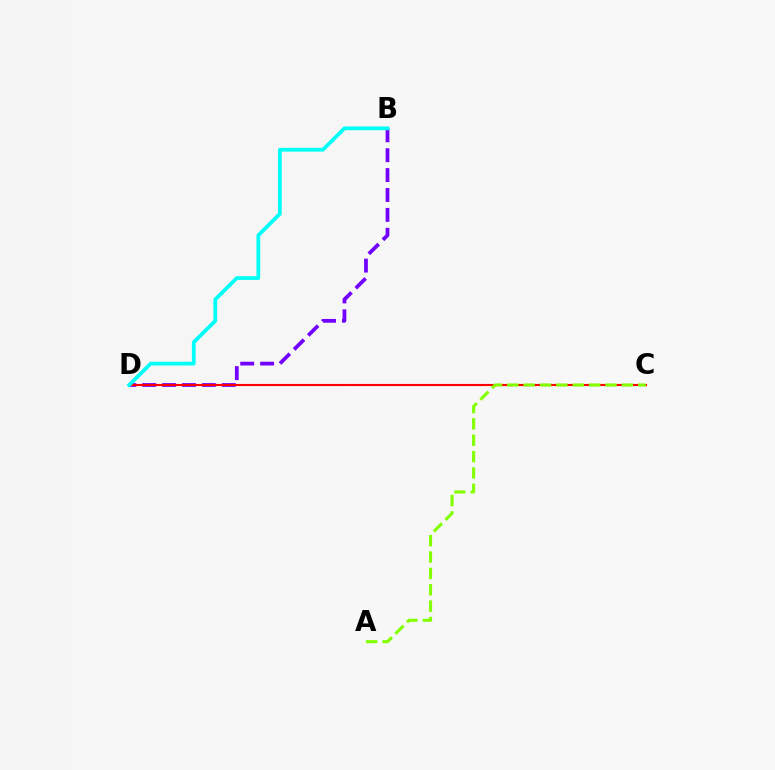{('B', 'D'): [{'color': '#7200ff', 'line_style': 'dashed', 'thickness': 2.7}, {'color': '#00fff6', 'line_style': 'solid', 'thickness': 2.69}], ('C', 'D'): [{'color': '#ff0000', 'line_style': 'solid', 'thickness': 1.52}], ('A', 'C'): [{'color': '#84ff00', 'line_style': 'dashed', 'thickness': 2.22}]}